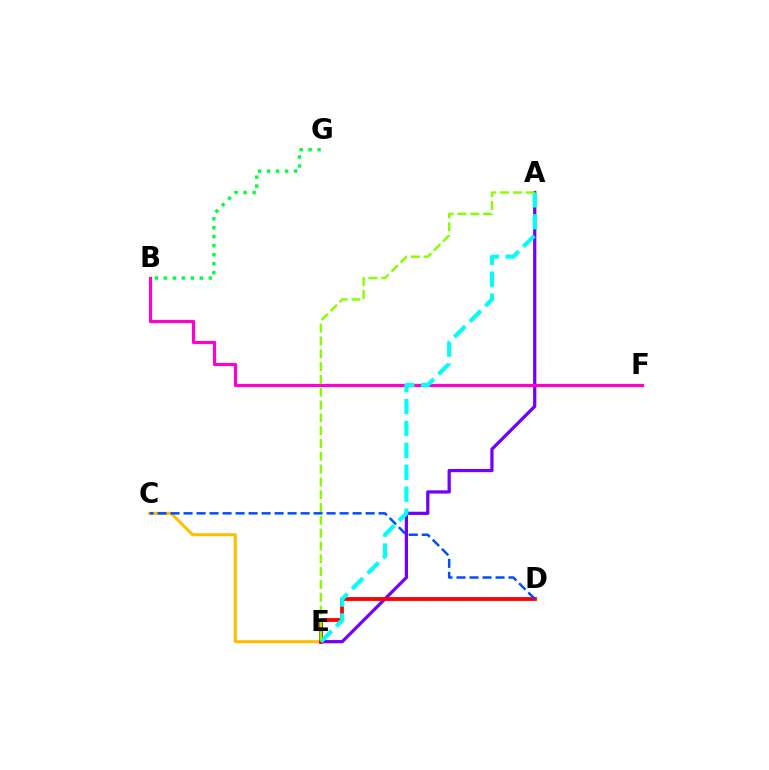{('C', 'E'): [{'color': '#ffbd00', 'line_style': 'solid', 'thickness': 2.19}], ('A', 'E'): [{'color': '#7200ff', 'line_style': 'solid', 'thickness': 2.33}, {'color': '#00fff6', 'line_style': 'dashed', 'thickness': 2.98}, {'color': '#84ff00', 'line_style': 'dashed', 'thickness': 1.74}], ('B', 'F'): [{'color': '#ff00cf', 'line_style': 'solid', 'thickness': 2.29}], ('D', 'E'): [{'color': '#ff0000', 'line_style': 'solid', 'thickness': 2.74}], ('C', 'D'): [{'color': '#004bff', 'line_style': 'dashed', 'thickness': 1.77}], ('B', 'G'): [{'color': '#00ff39', 'line_style': 'dotted', 'thickness': 2.44}]}